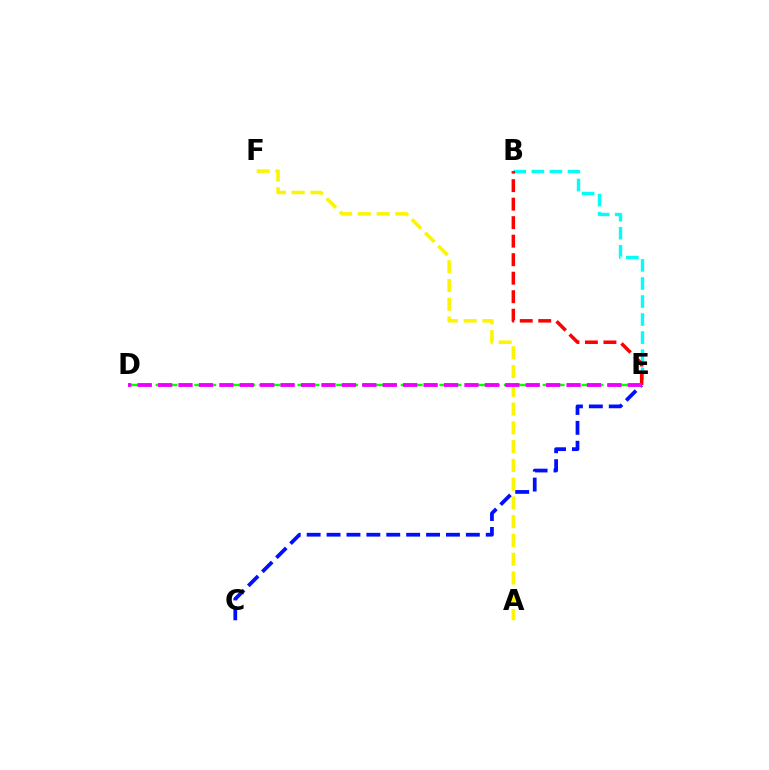{('A', 'F'): [{'color': '#fcf500', 'line_style': 'dashed', 'thickness': 2.55}], ('B', 'E'): [{'color': '#00fff6', 'line_style': 'dashed', 'thickness': 2.45}, {'color': '#ff0000', 'line_style': 'dashed', 'thickness': 2.51}], ('C', 'E'): [{'color': '#0010ff', 'line_style': 'dashed', 'thickness': 2.7}], ('D', 'E'): [{'color': '#08ff00', 'line_style': 'dashed', 'thickness': 1.75}, {'color': '#ee00ff', 'line_style': 'dashed', 'thickness': 2.77}]}